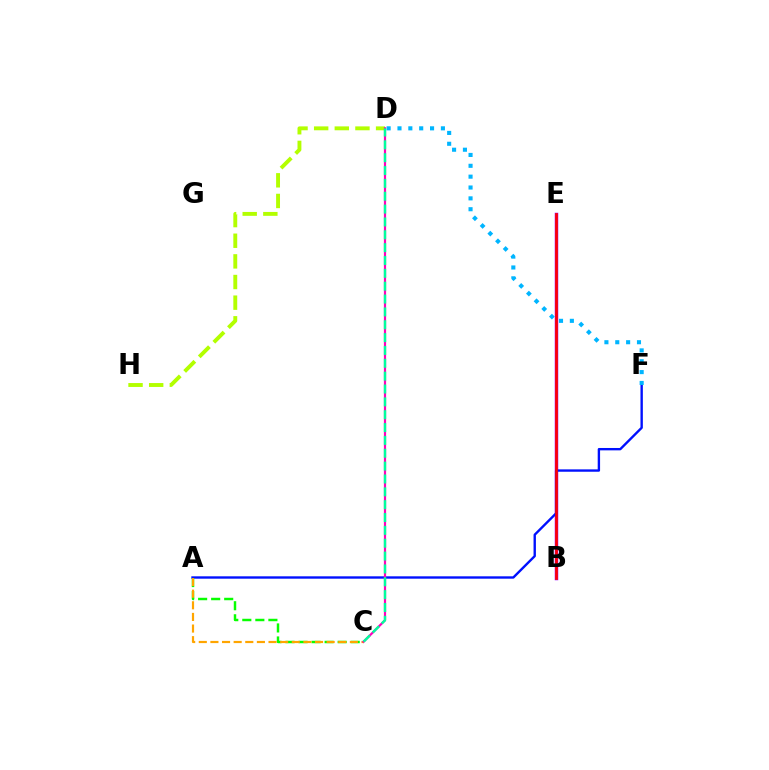{('B', 'E'): [{'color': '#9b00ff', 'line_style': 'solid', 'thickness': 2.5}, {'color': '#ff0000', 'line_style': 'solid', 'thickness': 1.92}], ('A', 'F'): [{'color': '#0010ff', 'line_style': 'solid', 'thickness': 1.71}], ('D', 'F'): [{'color': '#00b5ff', 'line_style': 'dotted', 'thickness': 2.95}], ('A', 'C'): [{'color': '#08ff00', 'line_style': 'dashed', 'thickness': 1.77}, {'color': '#ffa500', 'line_style': 'dashed', 'thickness': 1.58}], ('D', 'H'): [{'color': '#b3ff00', 'line_style': 'dashed', 'thickness': 2.8}], ('C', 'D'): [{'color': '#ff00bd', 'line_style': 'solid', 'thickness': 1.58}, {'color': '#00ff9d', 'line_style': 'dashed', 'thickness': 1.75}]}